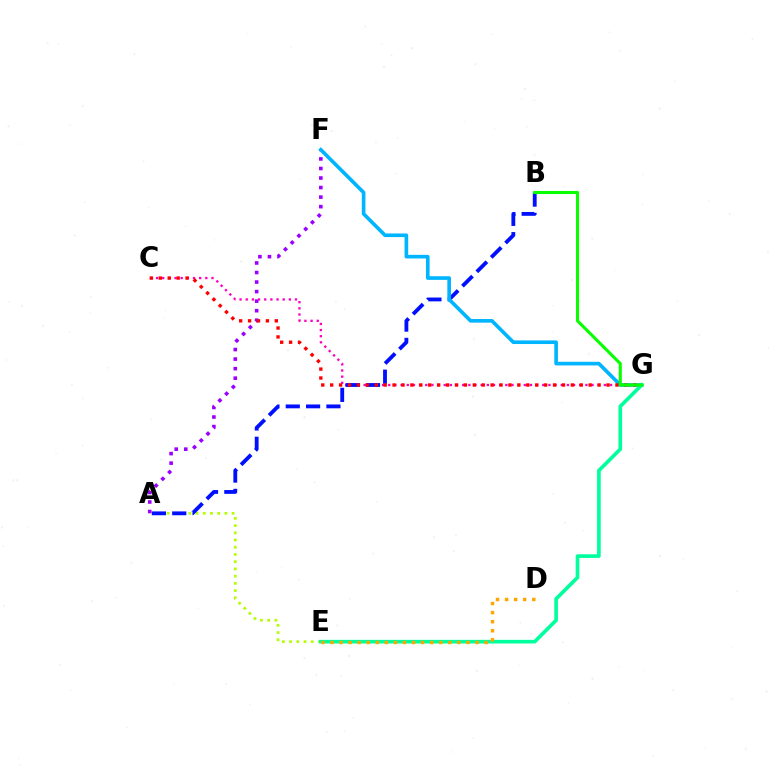{('C', 'G'): [{'color': '#ff00bd', 'line_style': 'dotted', 'thickness': 1.67}, {'color': '#ff0000', 'line_style': 'dotted', 'thickness': 2.42}], ('A', 'F'): [{'color': '#9b00ff', 'line_style': 'dotted', 'thickness': 2.59}], ('A', 'E'): [{'color': '#b3ff00', 'line_style': 'dotted', 'thickness': 1.96}], ('A', 'B'): [{'color': '#0010ff', 'line_style': 'dashed', 'thickness': 2.76}], ('F', 'G'): [{'color': '#00b5ff', 'line_style': 'solid', 'thickness': 2.62}], ('E', 'G'): [{'color': '#00ff9d', 'line_style': 'solid', 'thickness': 2.63}], ('D', 'E'): [{'color': '#ffa500', 'line_style': 'dotted', 'thickness': 2.46}], ('B', 'G'): [{'color': '#08ff00', 'line_style': 'solid', 'thickness': 2.22}]}